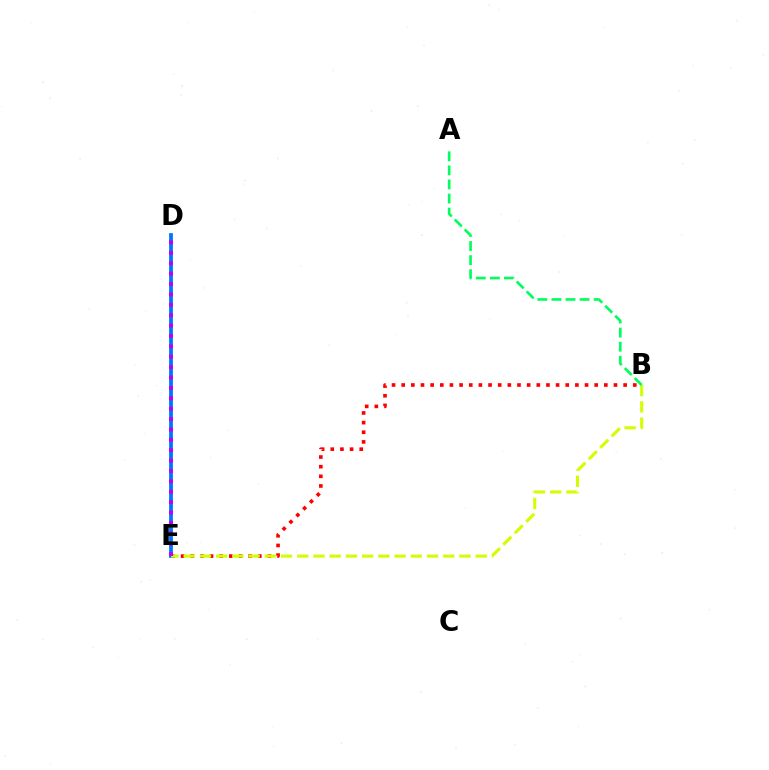{('B', 'E'): [{'color': '#ff0000', 'line_style': 'dotted', 'thickness': 2.62}, {'color': '#d1ff00', 'line_style': 'dashed', 'thickness': 2.2}], ('D', 'E'): [{'color': '#0074ff', 'line_style': 'solid', 'thickness': 2.71}, {'color': '#b900ff', 'line_style': 'dotted', 'thickness': 2.82}], ('A', 'B'): [{'color': '#00ff5c', 'line_style': 'dashed', 'thickness': 1.91}]}